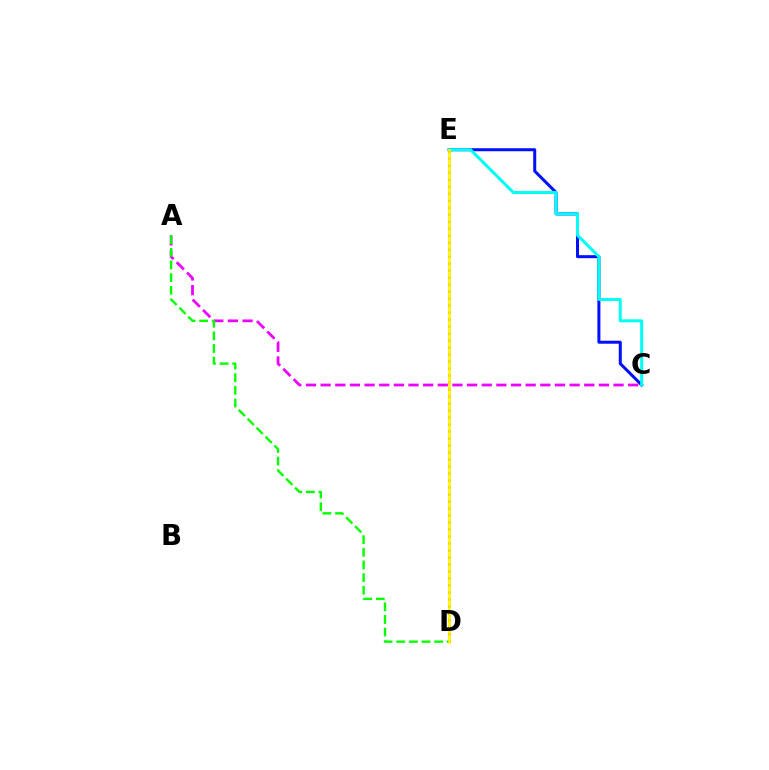{('C', 'E'): [{'color': '#0010ff', 'line_style': 'solid', 'thickness': 2.17}, {'color': '#00fff6', 'line_style': 'solid', 'thickness': 2.16}], ('D', 'E'): [{'color': '#ff0000', 'line_style': 'dotted', 'thickness': 1.9}, {'color': '#fcf500', 'line_style': 'solid', 'thickness': 1.89}], ('A', 'C'): [{'color': '#ee00ff', 'line_style': 'dashed', 'thickness': 1.99}], ('A', 'D'): [{'color': '#08ff00', 'line_style': 'dashed', 'thickness': 1.72}]}